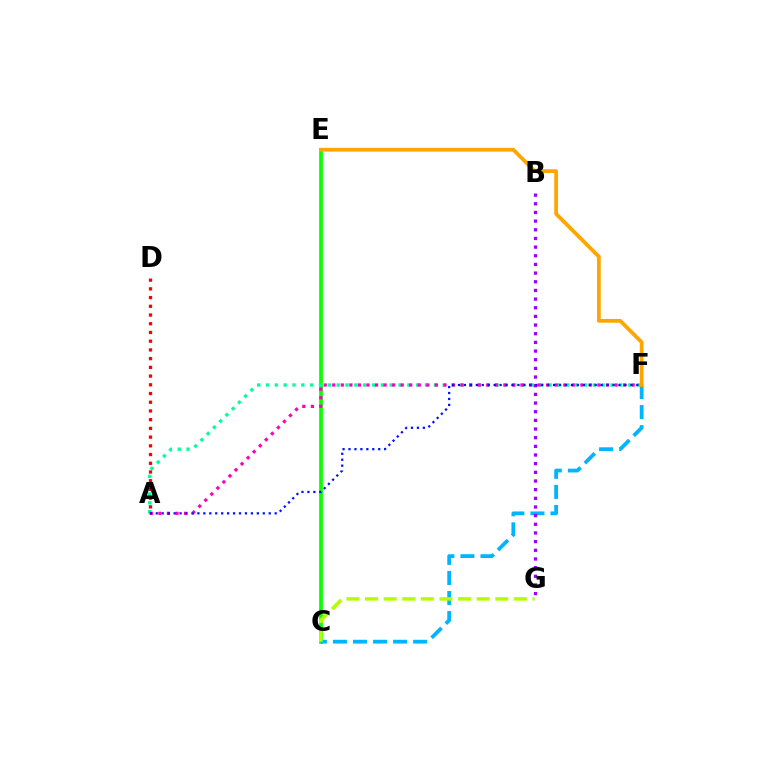{('C', 'E'): [{'color': '#08ff00', 'line_style': 'solid', 'thickness': 2.67}], ('A', 'F'): [{'color': '#00ff9d', 'line_style': 'dotted', 'thickness': 2.4}, {'color': '#ff00bd', 'line_style': 'dotted', 'thickness': 2.32}, {'color': '#0010ff', 'line_style': 'dotted', 'thickness': 1.61}], ('A', 'D'): [{'color': '#ff0000', 'line_style': 'dotted', 'thickness': 2.37}], ('C', 'F'): [{'color': '#00b5ff', 'line_style': 'dashed', 'thickness': 2.72}], ('E', 'F'): [{'color': '#ffa500', 'line_style': 'solid', 'thickness': 2.7}], ('B', 'G'): [{'color': '#9b00ff', 'line_style': 'dotted', 'thickness': 2.35}], ('C', 'G'): [{'color': '#b3ff00', 'line_style': 'dashed', 'thickness': 2.53}]}